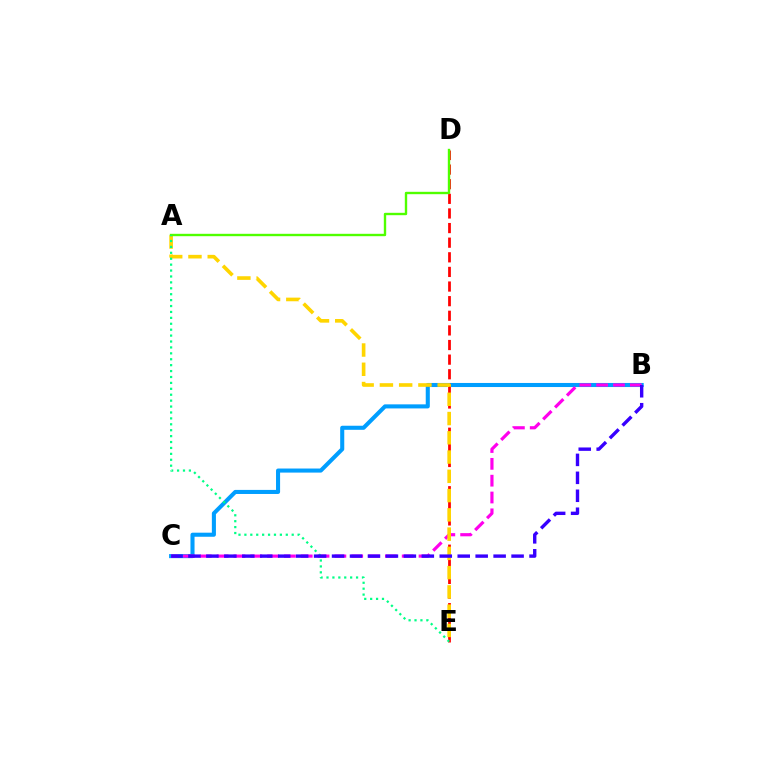{('B', 'C'): [{'color': '#009eff', 'line_style': 'solid', 'thickness': 2.93}, {'color': '#ff00ed', 'line_style': 'dashed', 'thickness': 2.29}, {'color': '#3700ff', 'line_style': 'dashed', 'thickness': 2.44}], ('D', 'E'): [{'color': '#ff0000', 'line_style': 'dashed', 'thickness': 1.99}], ('A', 'E'): [{'color': '#ffd500', 'line_style': 'dashed', 'thickness': 2.62}, {'color': '#00ff86', 'line_style': 'dotted', 'thickness': 1.61}], ('A', 'D'): [{'color': '#4fff00', 'line_style': 'solid', 'thickness': 1.72}]}